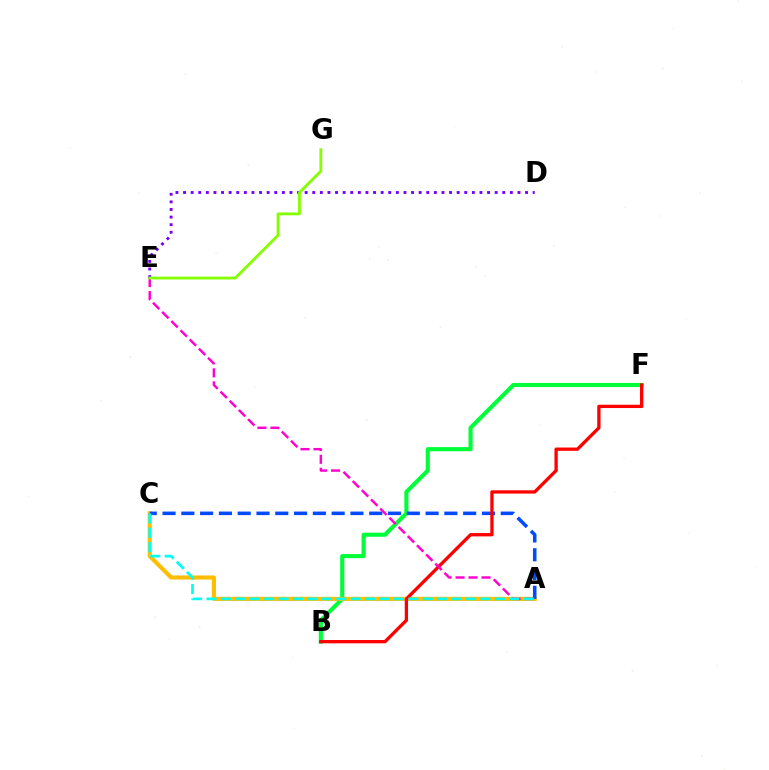{('D', 'E'): [{'color': '#7200ff', 'line_style': 'dotted', 'thickness': 2.06}], ('B', 'F'): [{'color': '#00ff39', 'line_style': 'solid', 'thickness': 2.96}, {'color': '#ff0000', 'line_style': 'solid', 'thickness': 2.37}], ('A', 'C'): [{'color': '#ffbd00', 'line_style': 'solid', 'thickness': 2.96}, {'color': '#004bff', 'line_style': 'dashed', 'thickness': 2.55}, {'color': '#00fff6', 'line_style': 'dashed', 'thickness': 1.96}], ('A', 'E'): [{'color': '#ff00cf', 'line_style': 'dashed', 'thickness': 1.76}], ('E', 'G'): [{'color': '#84ff00', 'line_style': 'solid', 'thickness': 2.03}]}